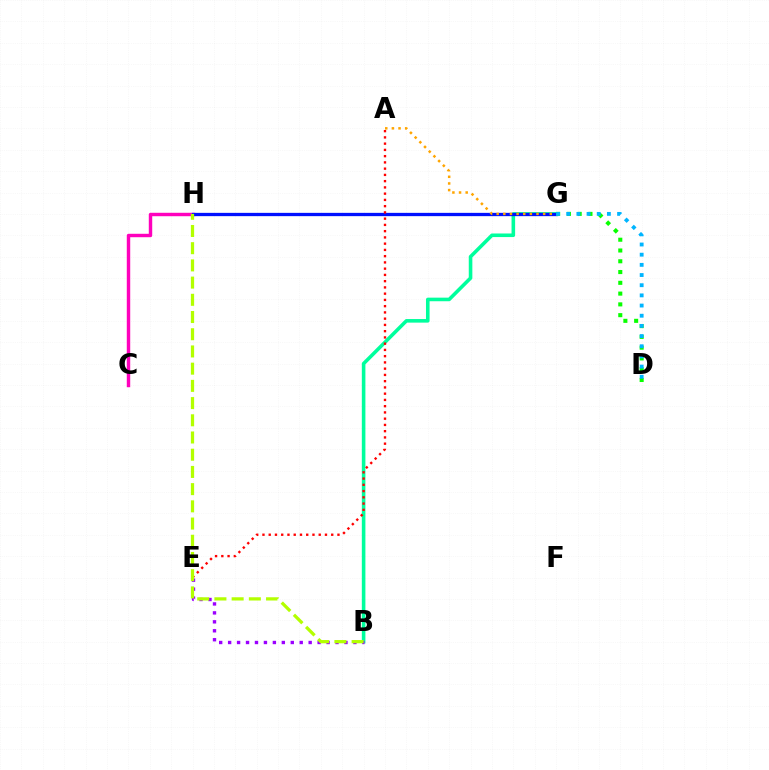{('B', 'G'): [{'color': '#00ff9d', 'line_style': 'solid', 'thickness': 2.58}], ('C', 'H'): [{'color': '#ff00bd', 'line_style': 'solid', 'thickness': 2.47}], ('G', 'H'): [{'color': '#0010ff', 'line_style': 'solid', 'thickness': 2.37}], ('D', 'G'): [{'color': '#08ff00', 'line_style': 'dotted', 'thickness': 2.93}, {'color': '#00b5ff', 'line_style': 'dotted', 'thickness': 2.76}], ('B', 'E'): [{'color': '#9b00ff', 'line_style': 'dotted', 'thickness': 2.43}], ('A', 'E'): [{'color': '#ff0000', 'line_style': 'dotted', 'thickness': 1.7}], ('A', 'G'): [{'color': '#ffa500', 'line_style': 'dotted', 'thickness': 1.8}], ('B', 'H'): [{'color': '#b3ff00', 'line_style': 'dashed', 'thickness': 2.34}]}